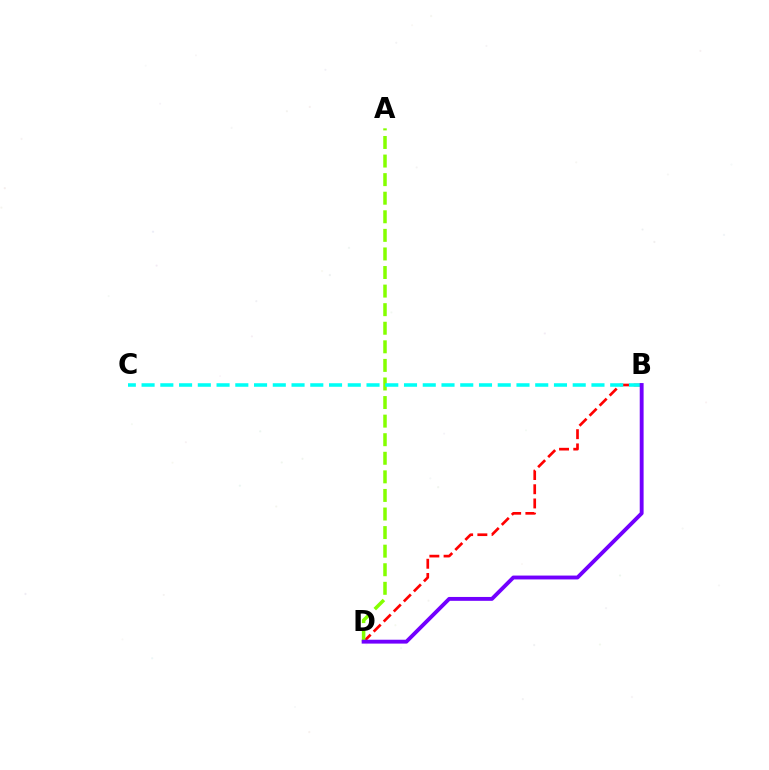{('B', 'D'): [{'color': '#ff0000', 'line_style': 'dashed', 'thickness': 1.93}, {'color': '#7200ff', 'line_style': 'solid', 'thickness': 2.79}], ('A', 'D'): [{'color': '#84ff00', 'line_style': 'dashed', 'thickness': 2.52}], ('B', 'C'): [{'color': '#00fff6', 'line_style': 'dashed', 'thickness': 2.55}]}